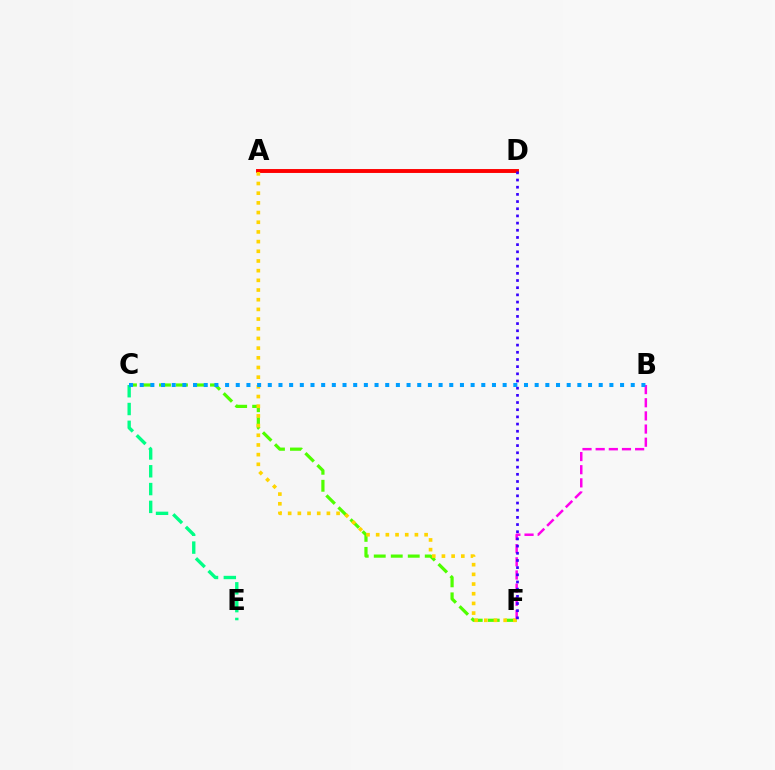{('C', 'F'): [{'color': '#4fff00', 'line_style': 'dashed', 'thickness': 2.31}], ('A', 'D'): [{'color': '#ff0000', 'line_style': 'solid', 'thickness': 2.82}], ('A', 'F'): [{'color': '#ffd500', 'line_style': 'dotted', 'thickness': 2.63}], ('C', 'E'): [{'color': '#00ff86', 'line_style': 'dashed', 'thickness': 2.42}], ('B', 'F'): [{'color': '#ff00ed', 'line_style': 'dashed', 'thickness': 1.79}], ('D', 'F'): [{'color': '#3700ff', 'line_style': 'dotted', 'thickness': 1.95}], ('B', 'C'): [{'color': '#009eff', 'line_style': 'dotted', 'thickness': 2.9}]}